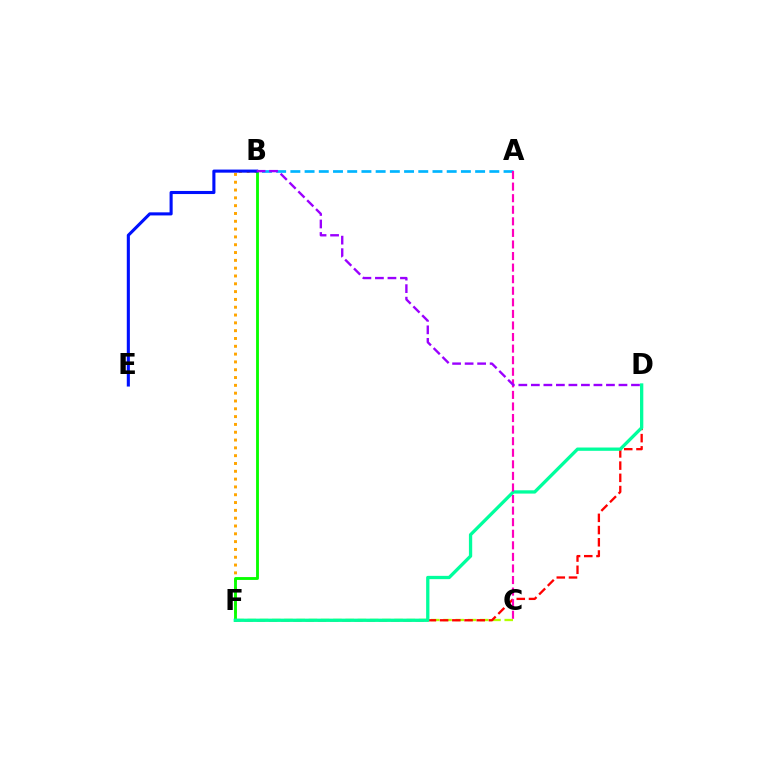{('B', 'F'): [{'color': '#ffa500', 'line_style': 'dotted', 'thickness': 2.12}, {'color': '#08ff00', 'line_style': 'solid', 'thickness': 2.06}], ('A', 'B'): [{'color': '#00b5ff', 'line_style': 'dashed', 'thickness': 1.93}], ('C', 'F'): [{'color': '#b3ff00', 'line_style': 'dashed', 'thickness': 1.66}], ('D', 'F'): [{'color': '#ff0000', 'line_style': 'dashed', 'thickness': 1.66}, {'color': '#00ff9d', 'line_style': 'solid', 'thickness': 2.37}], ('B', 'E'): [{'color': '#0010ff', 'line_style': 'solid', 'thickness': 2.23}], ('A', 'C'): [{'color': '#ff00bd', 'line_style': 'dashed', 'thickness': 1.57}], ('B', 'D'): [{'color': '#9b00ff', 'line_style': 'dashed', 'thickness': 1.7}]}